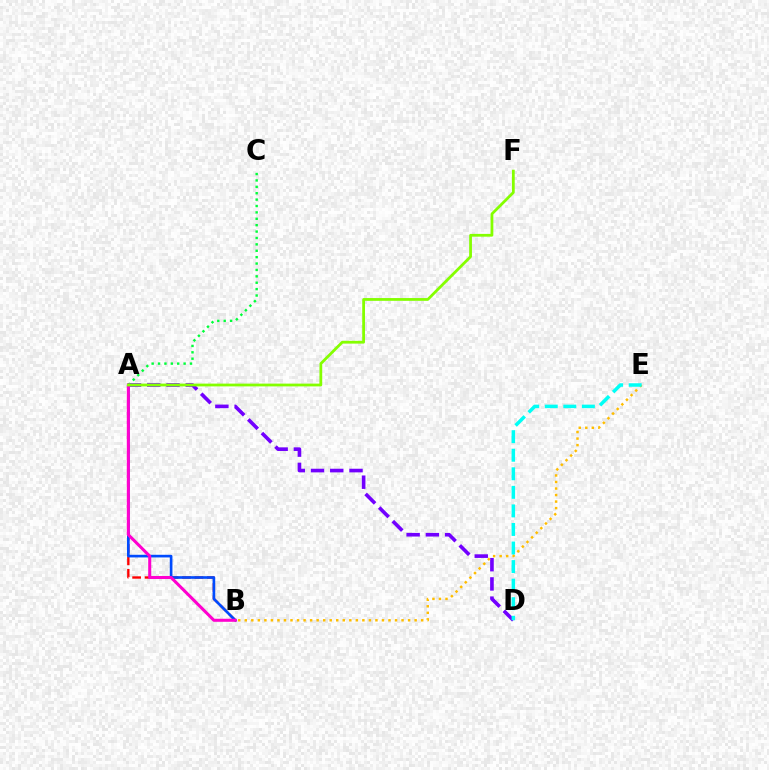{('A', 'D'): [{'color': '#7200ff', 'line_style': 'dashed', 'thickness': 2.61}], ('B', 'E'): [{'color': '#ffbd00', 'line_style': 'dotted', 'thickness': 1.77}], ('A', 'B'): [{'color': '#ff0000', 'line_style': 'dashed', 'thickness': 1.69}, {'color': '#004bff', 'line_style': 'solid', 'thickness': 1.91}, {'color': '#ff00cf', 'line_style': 'solid', 'thickness': 2.19}], ('D', 'E'): [{'color': '#00fff6', 'line_style': 'dashed', 'thickness': 2.52}], ('A', 'C'): [{'color': '#00ff39', 'line_style': 'dotted', 'thickness': 1.74}], ('A', 'F'): [{'color': '#84ff00', 'line_style': 'solid', 'thickness': 2.0}]}